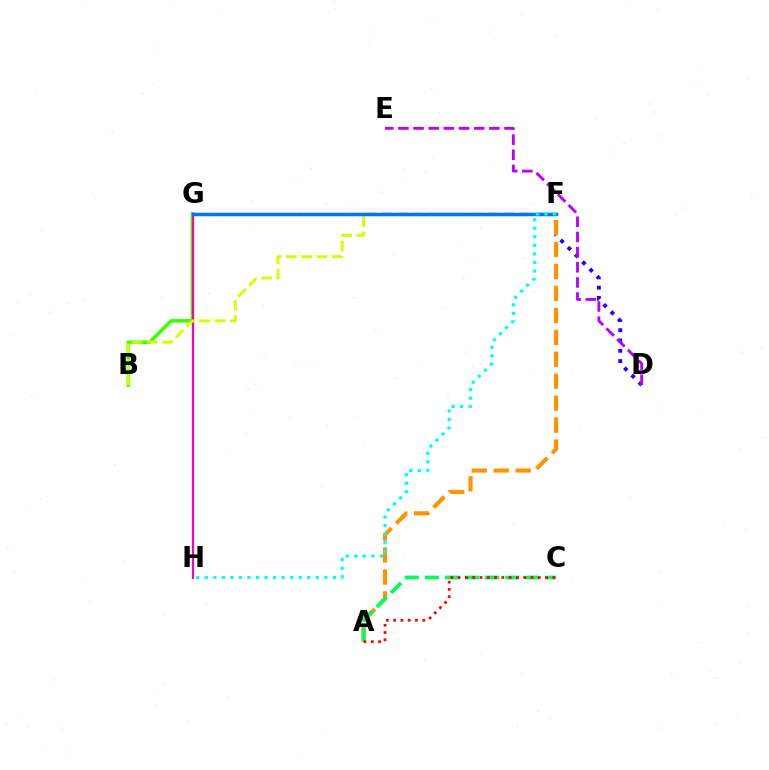{('D', 'F'): [{'color': '#2500ff', 'line_style': 'dotted', 'thickness': 2.79}], ('A', 'F'): [{'color': '#ff9400', 'line_style': 'dashed', 'thickness': 2.98}], ('B', 'G'): [{'color': '#3dff00', 'line_style': 'solid', 'thickness': 2.55}], ('G', 'H'): [{'color': '#ff00ac', 'line_style': 'solid', 'thickness': 1.56}], ('B', 'F'): [{'color': '#d1ff00', 'line_style': 'dashed', 'thickness': 2.08}], ('A', 'C'): [{'color': '#00ff5c', 'line_style': 'dashed', 'thickness': 2.73}, {'color': '#ff0000', 'line_style': 'dotted', 'thickness': 1.98}], ('D', 'E'): [{'color': '#b900ff', 'line_style': 'dashed', 'thickness': 2.06}], ('F', 'G'): [{'color': '#0074ff', 'line_style': 'solid', 'thickness': 2.52}], ('F', 'H'): [{'color': '#00fff6', 'line_style': 'dotted', 'thickness': 2.32}]}